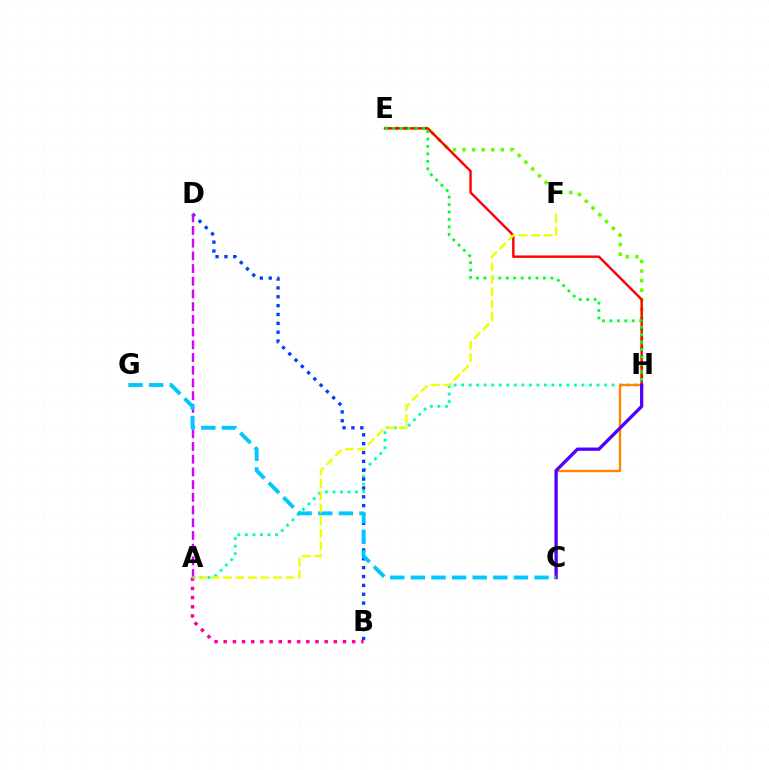{('A', 'H'): [{'color': '#00ffaf', 'line_style': 'dotted', 'thickness': 2.04}], ('C', 'H'): [{'color': '#ff8800', 'line_style': 'solid', 'thickness': 1.71}, {'color': '#4f00ff', 'line_style': 'solid', 'thickness': 2.36}], ('B', 'D'): [{'color': '#003fff', 'line_style': 'dotted', 'thickness': 2.41}], ('E', 'H'): [{'color': '#66ff00', 'line_style': 'dotted', 'thickness': 2.6}, {'color': '#ff0000', 'line_style': 'solid', 'thickness': 1.73}, {'color': '#00ff27', 'line_style': 'dotted', 'thickness': 2.02}], ('A', 'B'): [{'color': '#ff00a0', 'line_style': 'dotted', 'thickness': 2.49}], ('A', 'D'): [{'color': '#d600ff', 'line_style': 'dashed', 'thickness': 1.73}], ('C', 'G'): [{'color': '#00c7ff', 'line_style': 'dashed', 'thickness': 2.8}], ('A', 'F'): [{'color': '#eeff00', 'line_style': 'dashed', 'thickness': 1.7}]}